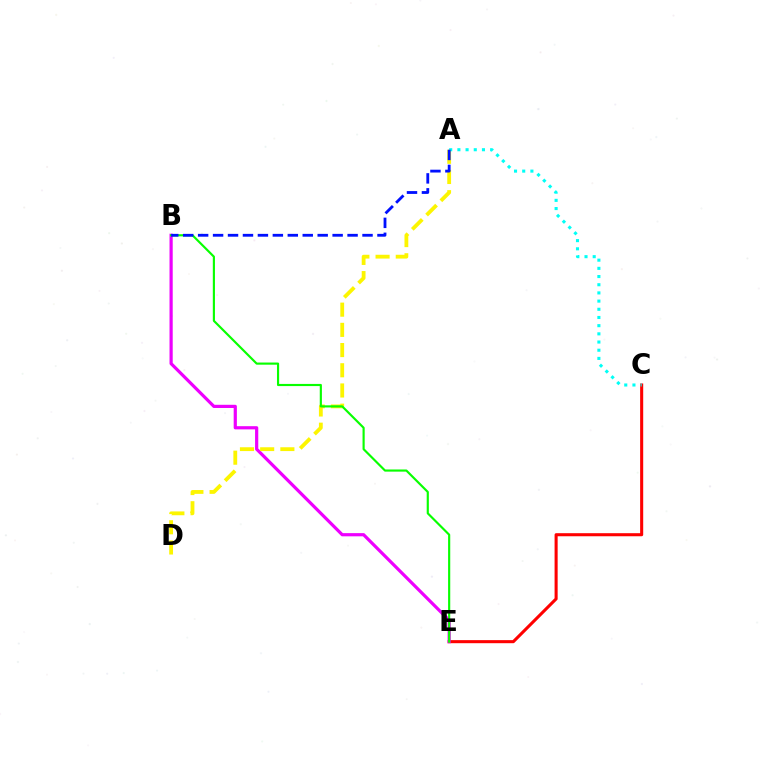{('C', 'E'): [{'color': '#ff0000', 'line_style': 'solid', 'thickness': 2.21}], ('B', 'E'): [{'color': '#ee00ff', 'line_style': 'solid', 'thickness': 2.3}, {'color': '#08ff00', 'line_style': 'solid', 'thickness': 1.55}], ('A', 'D'): [{'color': '#fcf500', 'line_style': 'dashed', 'thickness': 2.74}], ('A', 'C'): [{'color': '#00fff6', 'line_style': 'dotted', 'thickness': 2.22}], ('A', 'B'): [{'color': '#0010ff', 'line_style': 'dashed', 'thickness': 2.03}]}